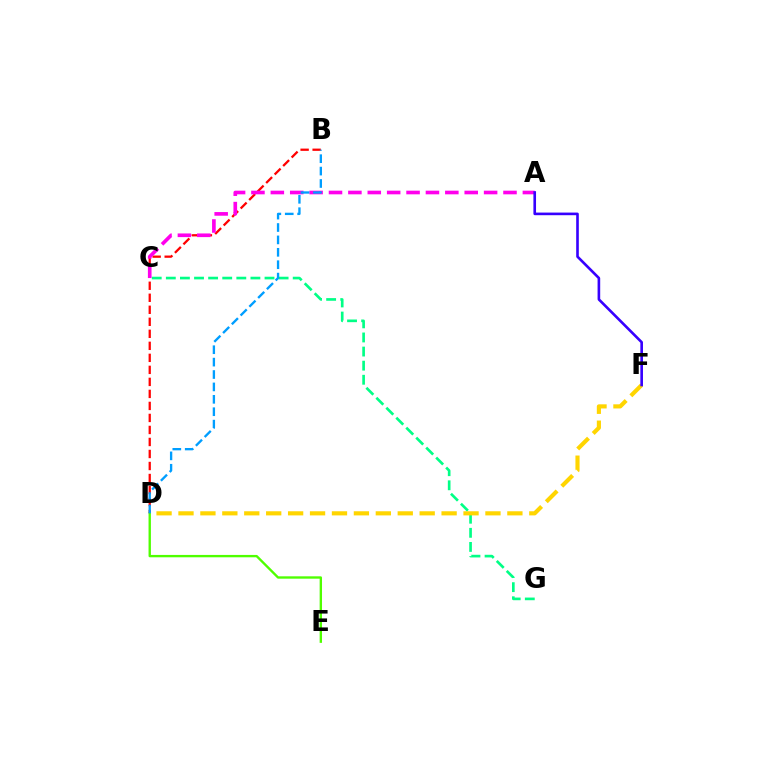{('C', 'G'): [{'color': '#00ff86', 'line_style': 'dashed', 'thickness': 1.92}], ('B', 'D'): [{'color': '#ff0000', 'line_style': 'dashed', 'thickness': 1.63}, {'color': '#009eff', 'line_style': 'dashed', 'thickness': 1.68}], ('A', 'C'): [{'color': '#ff00ed', 'line_style': 'dashed', 'thickness': 2.63}], ('D', 'F'): [{'color': '#ffd500', 'line_style': 'dashed', 'thickness': 2.98}], ('A', 'F'): [{'color': '#3700ff', 'line_style': 'solid', 'thickness': 1.89}], ('D', 'E'): [{'color': '#4fff00', 'line_style': 'solid', 'thickness': 1.7}]}